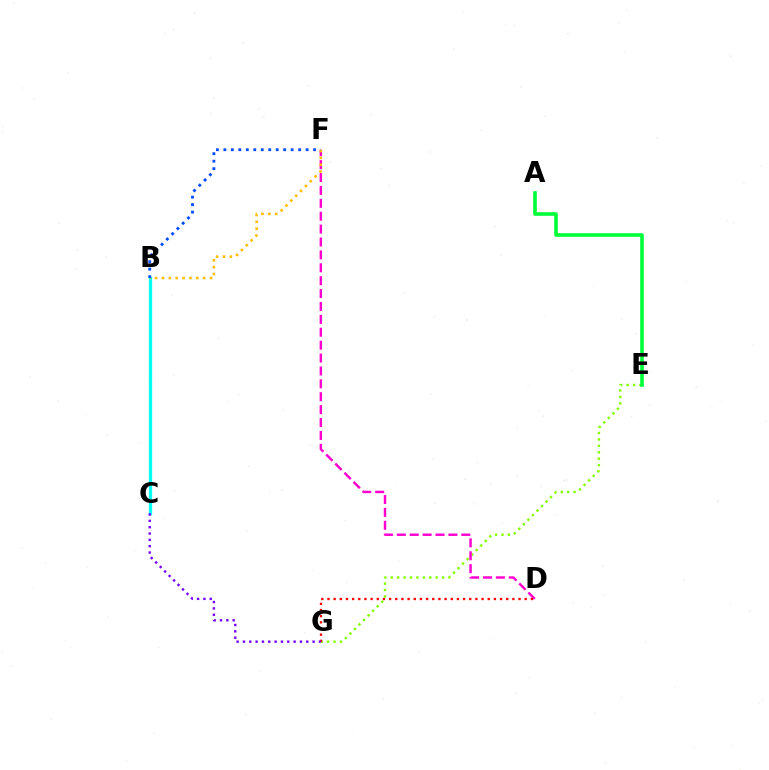{('B', 'C'): [{'color': '#00fff6', 'line_style': 'solid', 'thickness': 2.37}], ('E', 'G'): [{'color': '#84ff00', 'line_style': 'dotted', 'thickness': 1.74}], ('D', 'F'): [{'color': '#ff00cf', 'line_style': 'dashed', 'thickness': 1.75}], ('B', 'F'): [{'color': '#ffbd00', 'line_style': 'dotted', 'thickness': 1.87}, {'color': '#004bff', 'line_style': 'dotted', 'thickness': 2.03}], ('D', 'G'): [{'color': '#ff0000', 'line_style': 'dotted', 'thickness': 1.67}], ('A', 'E'): [{'color': '#00ff39', 'line_style': 'solid', 'thickness': 2.6}], ('C', 'G'): [{'color': '#7200ff', 'line_style': 'dotted', 'thickness': 1.72}]}